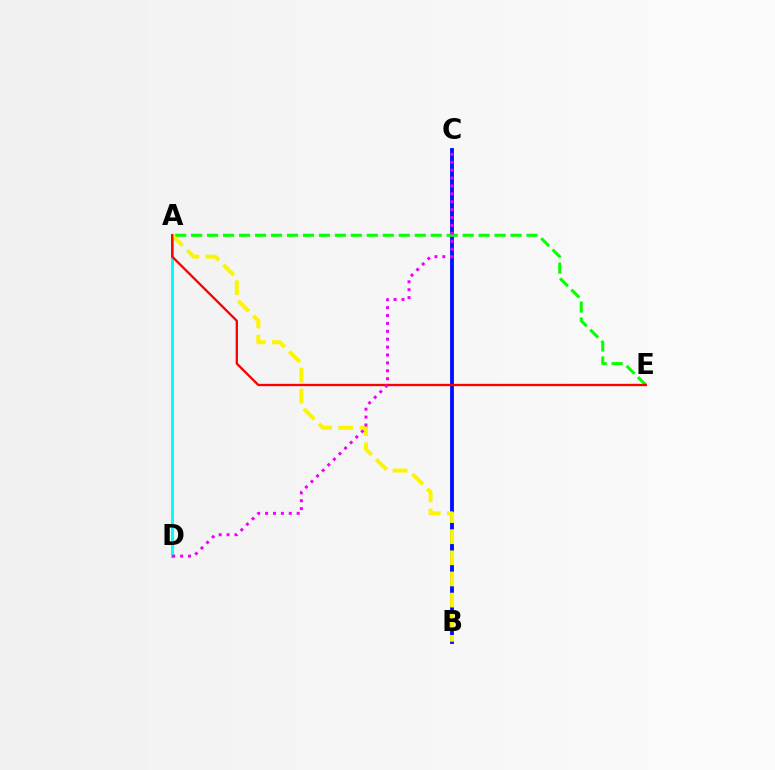{('B', 'C'): [{'color': '#0010ff', 'line_style': 'solid', 'thickness': 2.77}], ('A', 'E'): [{'color': '#08ff00', 'line_style': 'dashed', 'thickness': 2.17}, {'color': '#ff0000', 'line_style': 'solid', 'thickness': 1.67}], ('A', 'D'): [{'color': '#00fff6', 'line_style': 'solid', 'thickness': 2.21}], ('A', 'B'): [{'color': '#fcf500', 'line_style': 'dashed', 'thickness': 2.87}], ('C', 'D'): [{'color': '#ee00ff', 'line_style': 'dotted', 'thickness': 2.14}]}